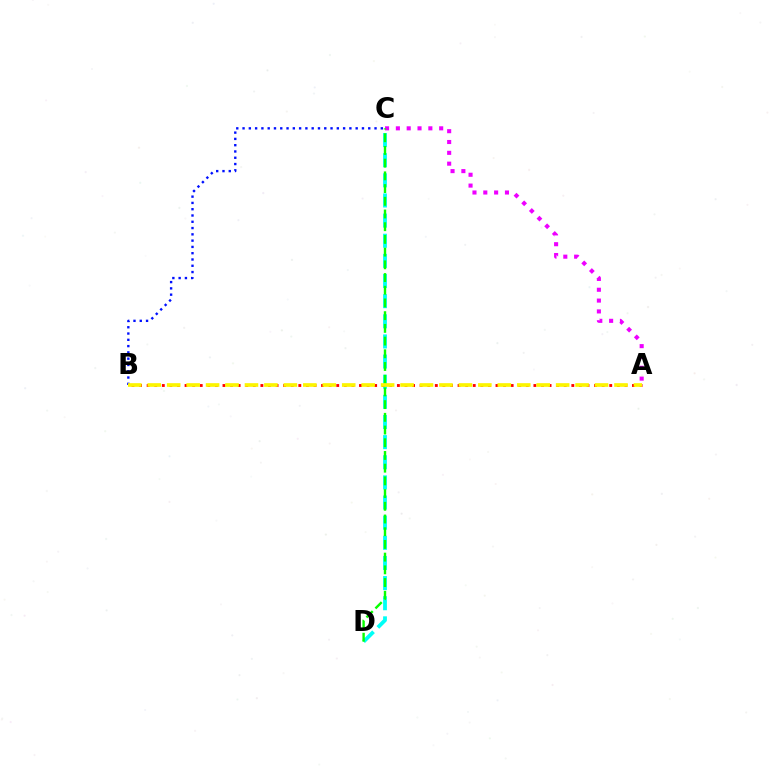{('C', 'D'): [{'color': '#00fff6', 'line_style': 'dashed', 'thickness': 2.74}, {'color': '#08ff00', 'line_style': 'dashed', 'thickness': 1.73}], ('A', 'B'): [{'color': '#ff0000', 'line_style': 'dotted', 'thickness': 2.06}, {'color': '#fcf500', 'line_style': 'dashed', 'thickness': 2.64}], ('A', 'C'): [{'color': '#ee00ff', 'line_style': 'dotted', 'thickness': 2.94}], ('B', 'C'): [{'color': '#0010ff', 'line_style': 'dotted', 'thickness': 1.71}]}